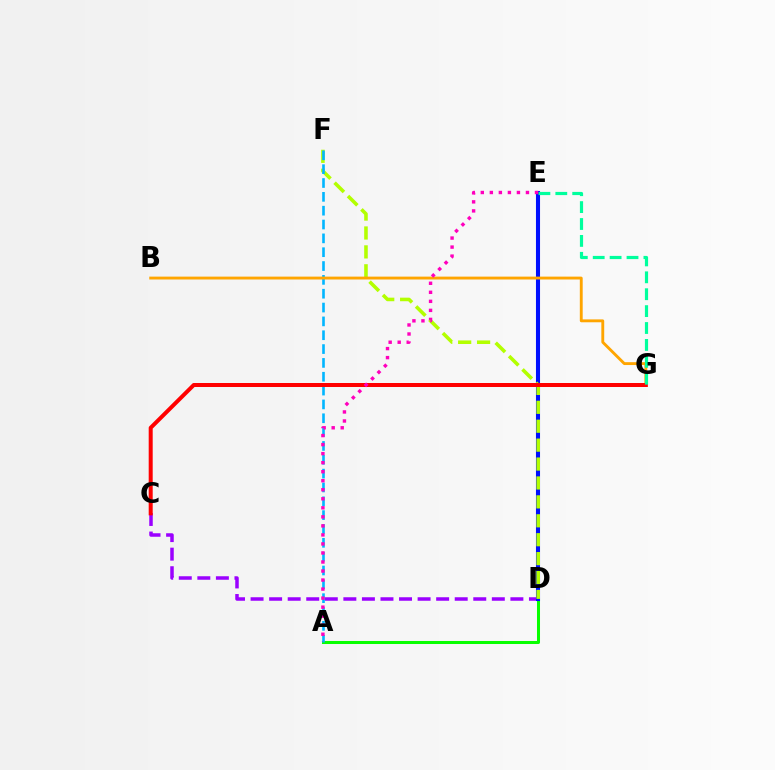{('C', 'D'): [{'color': '#9b00ff', 'line_style': 'dashed', 'thickness': 2.52}], ('A', 'D'): [{'color': '#08ff00', 'line_style': 'solid', 'thickness': 2.18}], ('D', 'E'): [{'color': '#0010ff', 'line_style': 'solid', 'thickness': 2.93}], ('D', 'F'): [{'color': '#b3ff00', 'line_style': 'dashed', 'thickness': 2.57}], ('A', 'F'): [{'color': '#00b5ff', 'line_style': 'dashed', 'thickness': 1.88}], ('B', 'G'): [{'color': '#ffa500', 'line_style': 'solid', 'thickness': 2.07}], ('C', 'G'): [{'color': '#ff0000', 'line_style': 'solid', 'thickness': 2.88}], ('E', 'G'): [{'color': '#00ff9d', 'line_style': 'dashed', 'thickness': 2.3}], ('A', 'E'): [{'color': '#ff00bd', 'line_style': 'dotted', 'thickness': 2.45}]}